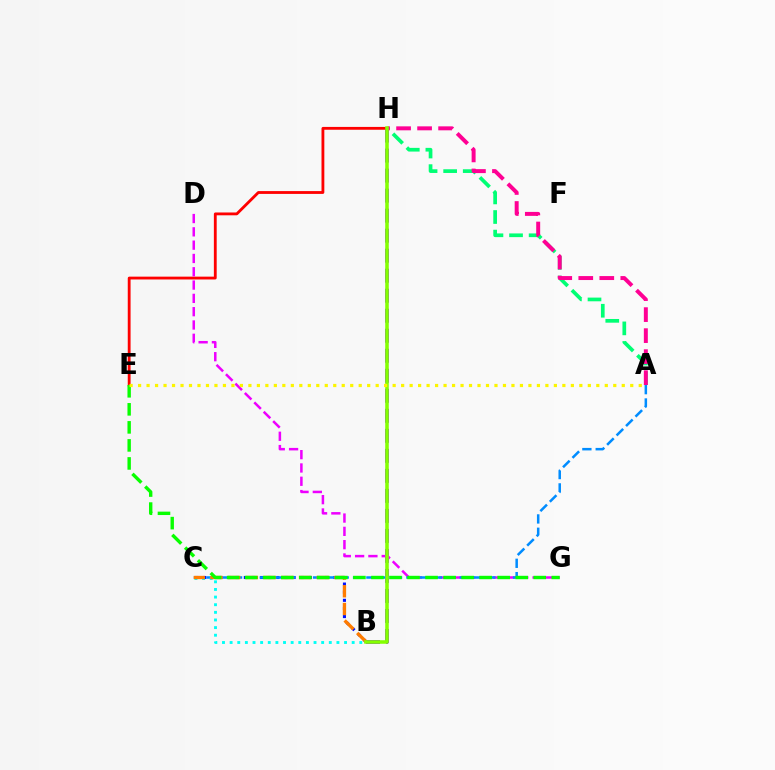{('B', 'H'): [{'color': '#7200ff', 'line_style': 'dashed', 'thickness': 2.72}, {'color': '#84ff00', 'line_style': 'solid', 'thickness': 2.55}], ('E', 'H'): [{'color': '#ff0000', 'line_style': 'solid', 'thickness': 2.03}], ('B', 'C'): [{'color': '#0010ff', 'line_style': 'dotted', 'thickness': 2.21}, {'color': '#00fff6', 'line_style': 'dotted', 'thickness': 2.07}, {'color': '#ff7c00', 'line_style': 'dashed', 'thickness': 2.41}], ('D', 'G'): [{'color': '#ee00ff', 'line_style': 'dashed', 'thickness': 1.81}], ('A', 'C'): [{'color': '#008cff', 'line_style': 'dashed', 'thickness': 1.81}], ('E', 'G'): [{'color': '#08ff00', 'line_style': 'dashed', 'thickness': 2.45}], ('A', 'H'): [{'color': '#00ff74', 'line_style': 'dashed', 'thickness': 2.66}, {'color': '#ff0094', 'line_style': 'dashed', 'thickness': 2.85}], ('A', 'E'): [{'color': '#fcf500', 'line_style': 'dotted', 'thickness': 2.31}]}